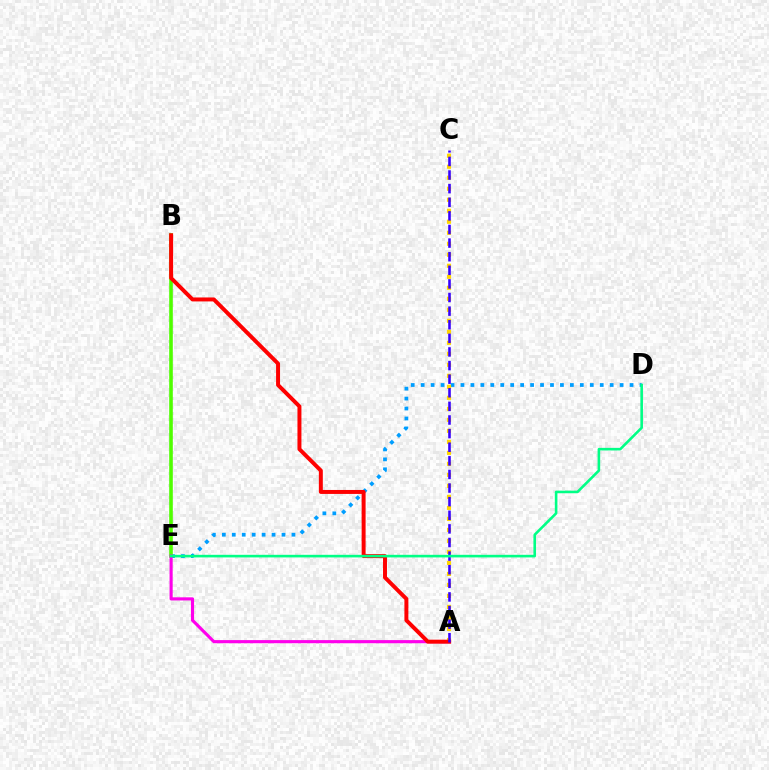{('D', 'E'): [{'color': '#009eff', 'line_style': 'dotted', 'thickness': 2.7}, {'color': '#00ff86', 'line_style': 'solid', 'thickness': 1.87}], ('B', 'E'): [{'color': '#4fff00', 'line_style': 'solid', 'thickness': 2.6}], ('A', 'E'): [{'color': '#ff00ed', 'line_style': 'solid', 'thickness': 2.25}], ('A', 'C'): [{'color': '#ffd500', 'line_style': 'dotted', 'thickness': 2.99}, {'color': '#3700ff', 'line_style': 'dashed', 'thickness': 1.85}], ('A', 'B'): [{'color': '#ff0000', 'line_style': 'solid', 'thickness': 2.85}]}